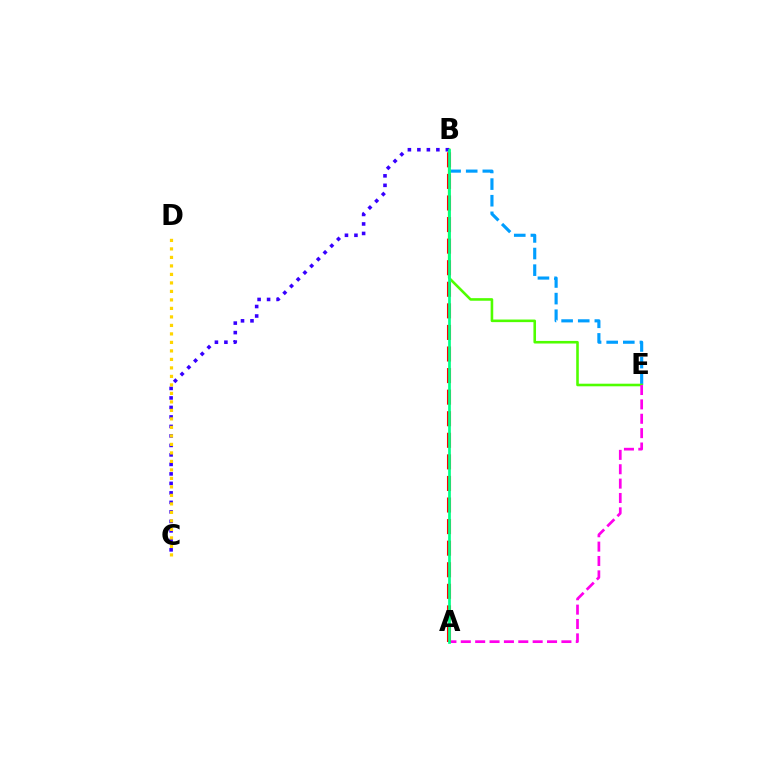{('B', 'E'): [{'color': '#009eff', 'line_style': 'dashed', 'thickness': 2.26}, {'color': '#4fff00', 'line_style': 'solid', 'thickness': 1.87}], ('B', 'C'): [{'color': '#3700ff', 'line_style': 'dotted', 'thickness': 2.58}], ('A', 'E'): [{'color': '#ff00ed', 'line_style': 'dashed', 'thickness': 1.95}], ('A', 'B'): [{'color': '#ff0000', 'line_style': 'dashed', 'thickness': 2.93}, {'color': '#00ff86', 'line_style': 'solid', 'thickness': 1.95}], ('C', 'D'): [{'color': '#ffd500', 'line_style': 'dotted', 'thickness': 2.31}]}